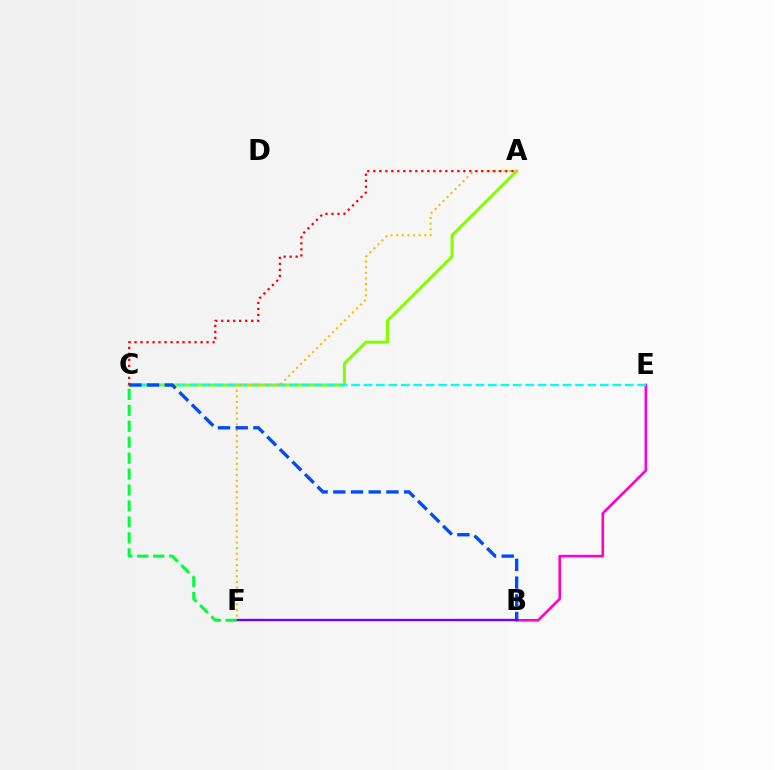{('B', 'E'): [{'color': '#ff00cf', 'line_style': 'solid', 'thickness': 1.88}], ('A', 'C'): [{'color': '#84ff00', 'line_style': 'solid', 'thickness': 2.21}, {'color': '#ff0000', 'line_style': 'dotted', 'thickness': 1.63}], ('C', 'E'): [{'color': '#00fff6', 'line_style': 'dashed', 'thickness': 1.69}], ('A', 'F'): [{'color': '#ffbd00', 'line_style': 'dotted', 'thickness': 1.53}], ('B', 'C'): [{'color': '#004bff', 'line_style': 'dashed', 'thickness': 2.41}], ('B', 'F'): [{'color': '#7200ff', 'line_style': 'solid', 'thickness': 1.7}], ('C', 'F'): [{'color': '#00ff39', 'line_style': 'dashed', 'thickness': 2.16}]}